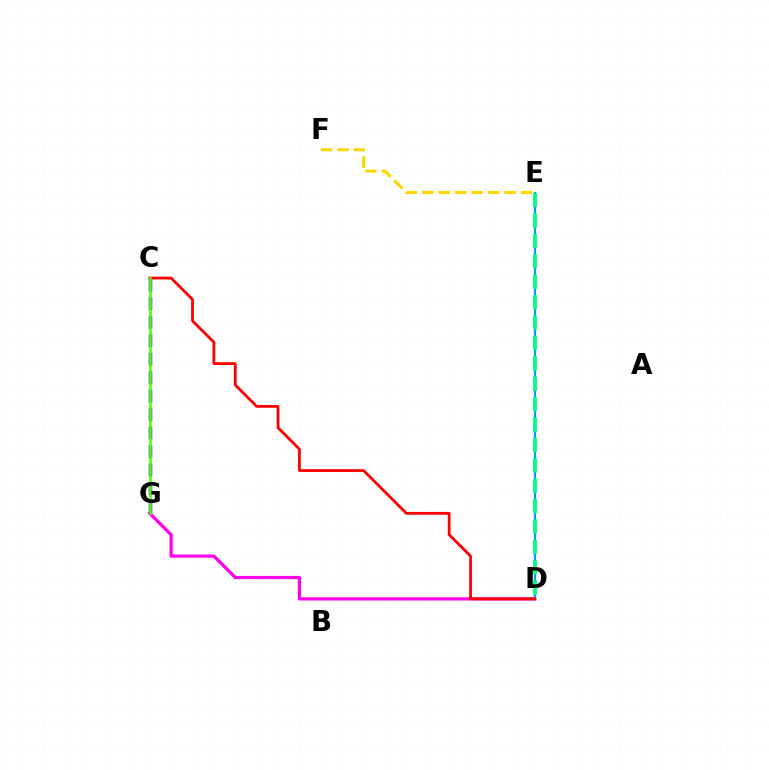{('D', 'G'): [{'color': '#ff00ed', 'line_style': 'solid', 'thickness': 2.31}], ('D', 'E'): [{'color': '#009eff', 'line_style': 'solid', 'thickness': 1.57}, {'color': '#00ff86', 'line_style': 'dashed', 'thickness': 2.77}], ('C', 'D'): [{'color': '#ff0000', 'line_style': 'solid', 'thickness': 2.0}], ('C', 'G'): [{'color': '#3700ff', 'line_style': 'dashed', 'thickness': 2.51}, {'color': '#4fff00', 'line_style': 'solid', 'thickness': 1.89}], ('E', 'F'): [{'color': '#ffd500', 'line_style': 'dashed', 'thickness': 2.23}]}